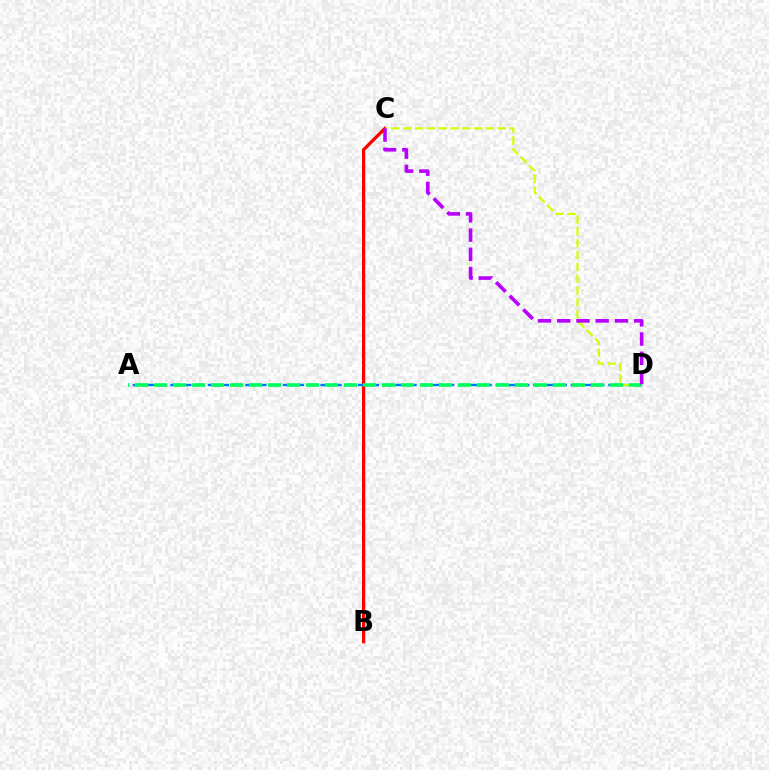{('B', 'C'): [{'color': '#ff0000', 'line_style': 'solid', 'thickness': 2.34}], ('A', 'D'): [{'color': '#0074ff', 'line_style': 'dashed', 'thickness': 1.7}, {'color': '#00ff5c', 'line_style': 'dashed', 'thickness': 2.58}], ('C', 'D'): [{'color': '#d1ff00', 'line_style': 'dashed', 'thickness': 1.61}, {'color': '#b900ff', 'line_style': 'dashed', 'thickness': 2.61}]}